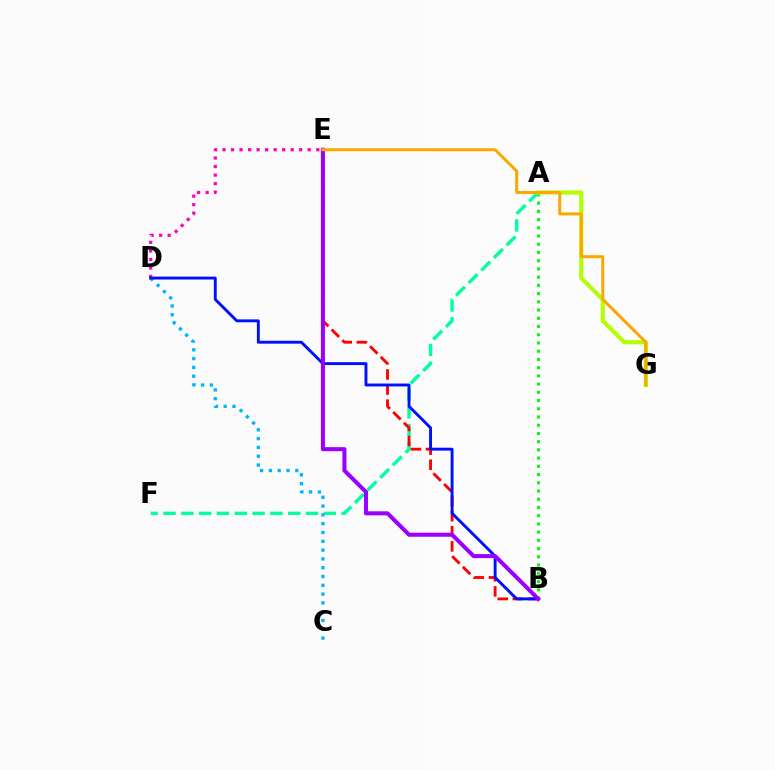{('A', 'B'): [{'color': '#08ff00', 'line_style': 'dotted', 'thickness': 2.23}], ('A', 'F'): [{'color': '#00ff9d', 'line_style': 'dashed', 'thickness': 2.42}], ('B', 'E'): [{'color': '#ff0000', 'line_style': 'dashed', 'thickness': 2.05}, {'color': '#9b00ff', 'line_style': 'solid', 'thickness': 2.91}], ('A', 'G'): [{'color': '#b3ff00', 'line_style': 'solid', 'thickness': 2.97}], ('D', 'E'): [{'color': '#ff00bd', 'line_style': 'dotted', 'thickness': 2.32}], ('C', 'D'): [{'color': '#00b5ff', 'line_style': 'dotted', 'thickness': 2.39}], ('B', 'D'): [{'color': '#0010ff', 'line_style': 'solid', 'thickness': 2.09}], ('E', 'G'): [{'color': '#ffa500', 'line_style': 'solid', 'thickness': 2.14}]}